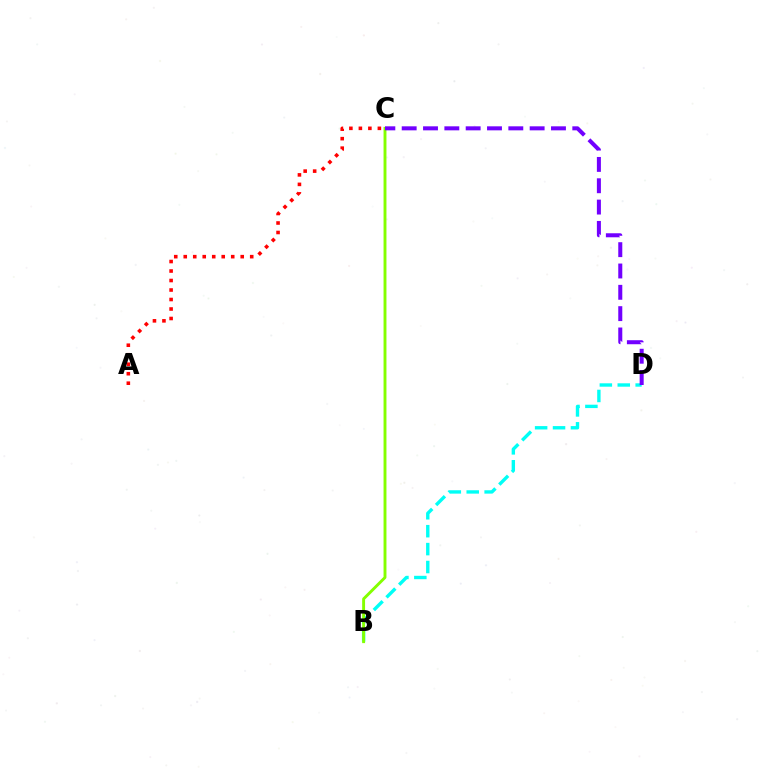{('B', 'D'): [{'color': '#00fff6', 'line_style': 'dashed', 'thickness': 2.43}], ('A', 'C'): [{'color': '#ff0000', 'line_style': 'dotted', 'thickness': 2.58}], ('B', 'C'): [{'color': '#84ff00', 'line_style': 'solid', 'thickness': 2.09}], ('C', 'D'): [{'color': '#7200ff', 'line_style': 'dashed', 'thickness': 2.9}]}